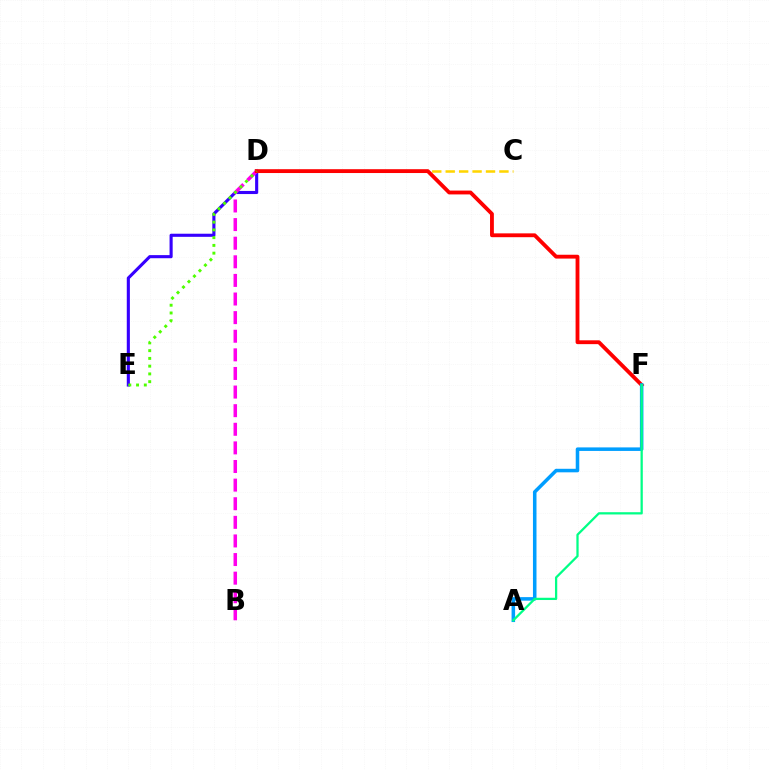{('D', 'E'): [{'color': '#3700ff', 'line_style': 'solid', 'thickness': 2.24}, {'color': '#4fff00', 'line_style': 'dotted', 'thickness': 2.11}], ('C', 'D'): [{'color': '#ffd500', 'line_style': 'dashed', 'thickness': 1.82}], ('B', 'D'): [{'color': '#ff00ed', 'line_style': 'dashed', 'thickness': 2.53}], ('D', 'F'): [{'color': '#ff0000', 'line_style': 'solid', 'thickness': 2.76}], ('A', 'F'): [{'color': '#009eff', 'line_style': 'solid', 'thickness': 2.55}, {'color': '#00ff86', 'line_style': 'solid', 'thickness': 1.63}]}